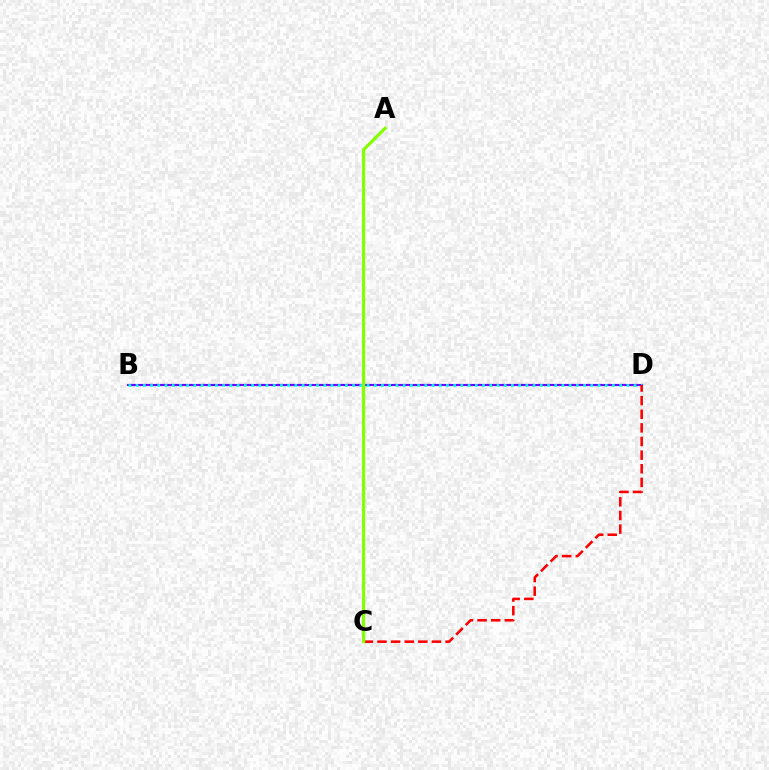{('B', 'D'): [{'color': '#7200ff', 'line_style': 'solid', 'thickness': 1.56}, {'color': '#00fff6', 'line_style': 'dotted', 'thickness': 1.96}], ('C', 'D'): [{'color': '#ff0000', 'line_style': 'dashed', 'thickness': 1.85}], ('A', 'C'): [{'color': '#84ff00', 'line_style': 'solid', 'thickness': 2.28}]}